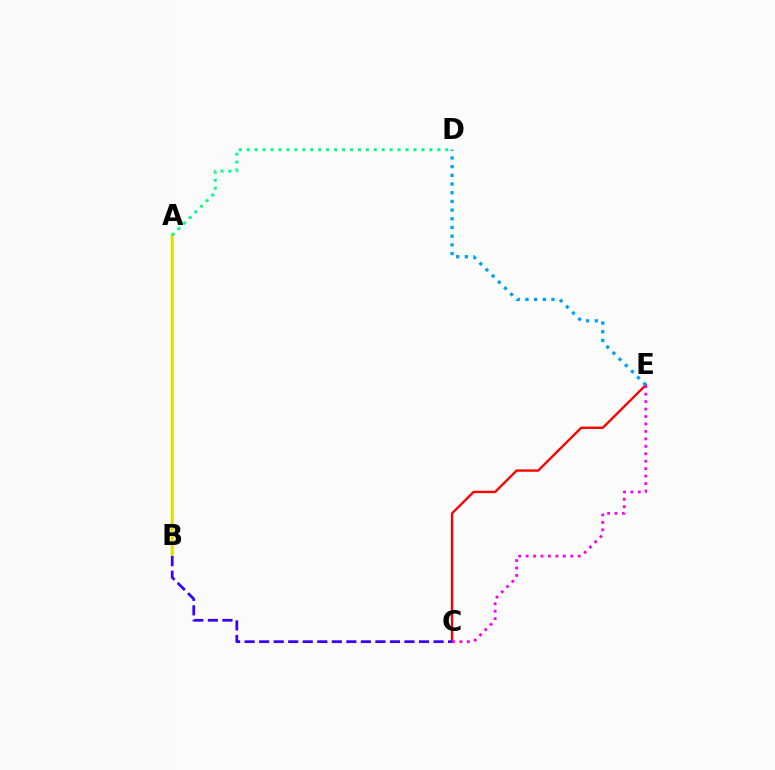{('C', 'E'): [{'color': '#ff0000', 'line_style': 'solid', 'thickness': 1.69}, {'color': '#ff00ed', 'line_style': 'dotted', 'thickness': 2.02}], ('A', 'B'): [{'color': '#4fff00', 'line_style': 'solid', 'thickness': 1.74}, {'color': '#ffd500', 'line_style': 'solid', 'thickness': 1.81}], ('D', 'E'): [{'color': '#009eff', 'line_style': 'dotted', 'thickness': 2.36}], ('A', 'D'): [{'color': '#00ff86', 'line_style': 'dotted', 'thickness': 2.16}], ('B', 'C'): [{'color': '#3700ff', 'line_style': 'dashed', 'thickness': 1.97}]}